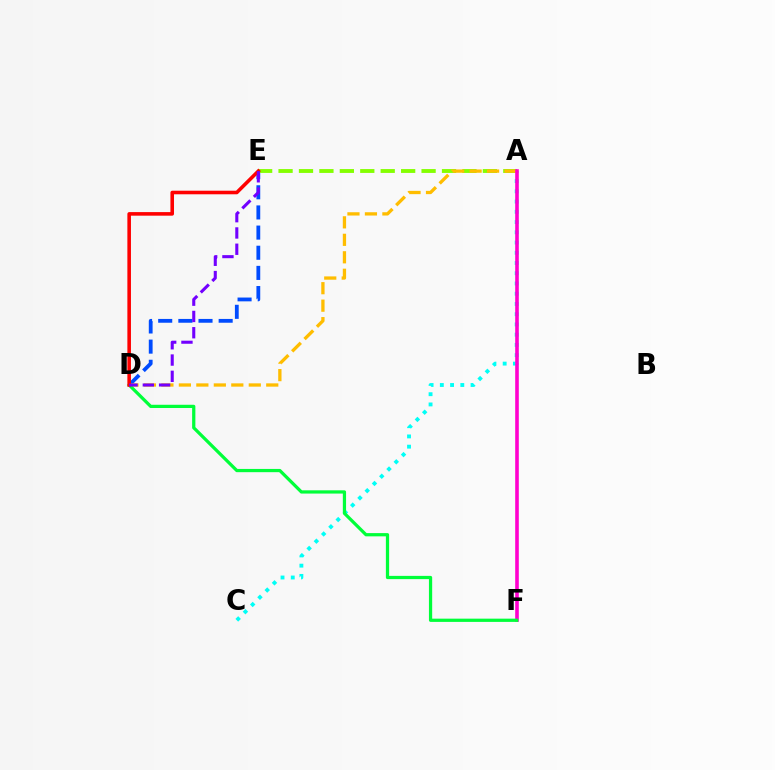{('D', 'E'): [{'color': '#004bff', 'line_style': 'dashed', 'thickness': 2.74}, {'color': '#ff0000', 'line_style': 'solid', 'thickness': 2.57}, {'color': '#7200ff', 'line_style': 'dashed', 'thickness': 2.21}], ('A', 'E'): [{'color': '#84ff00', 'line_style': 'dashed', 'thickness': 2.78}], ('A', 'C'): [{'color': '#00fff6', 'line_style': 'dotted', 'thickness': 2.78}], ('A', 'D'): [{'color': '#ffbd00', 'line_style': 'dashed', 'thickness': 2.37}], ('A', 'F'): [{'color': '#ff00cf', 'line_style': 'solid', 'thickness': 2.6}], ('D', 'F'): [{'color': '#00ff39', 'line_style': 'solid', 'thickness': 2.33}]}